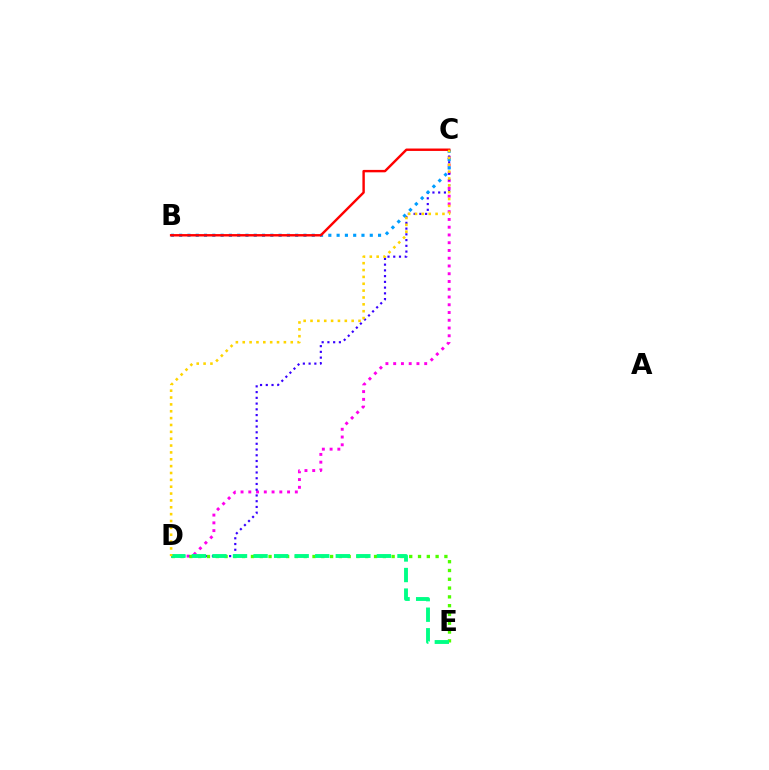{('C', 'D'): [{'color': '#ff00ed', 'line_style': 'dotted', 'thickness': 2.11}, {'color': '#3700ff', 'line_style': 'dotted', 'thickness': 1.56}, {'color': '#ffd500', 'line_style': 'dotted', 'thickness': 1.86}], ('B', 'C'): [{'color': '#009eff', 'line_style': 'dotted', 'thickness': 2.25}, {'color': '#ff0000', 'line_style': 'solid', 'thickness': 1.74}], ('D', 'E'): [{'color': '#4fff00', 'line_style': 'dotted', 'thickness': 2.39}, {'color': '#00ff86', 'line_style': 'dashed', 'thickness': 2.79}]}